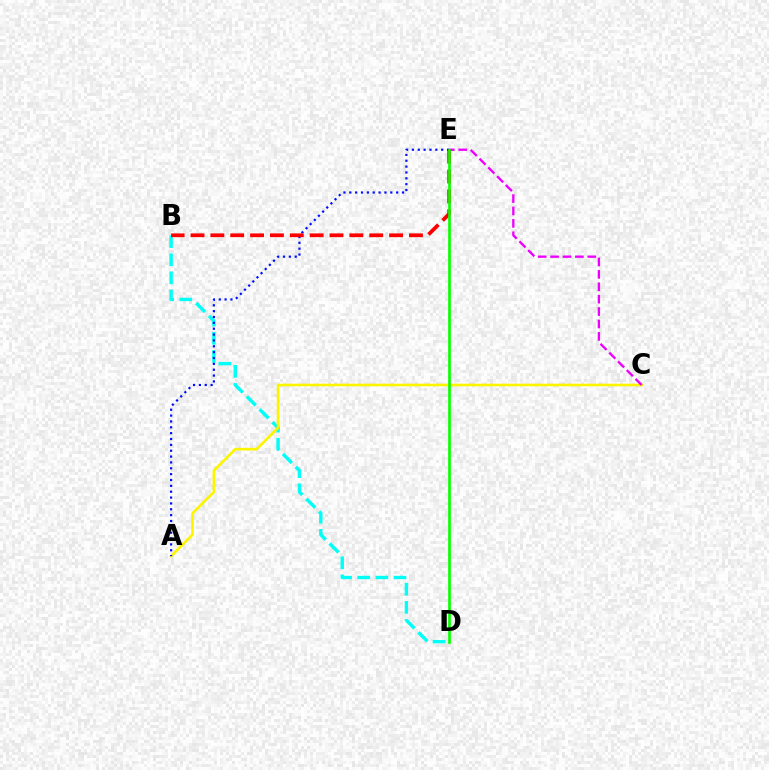{('B', 'D'): [{'color': '#00fff6', 'line_style': 'dashed', 'thickness': 2.46}], ('A', 'C'): [{'color': '#fcf500', 'line_style': 'solid', 'thickness': 1.9}], ('A', 'E'): [{'color': '#0010ff', 'line_style': 'dotted', 'thickness': 1.59}], ('C', 'E'): [{'color': '#ee00ff', 'line_style': 'dashed', 'thickness': 1.68}], ('B', 'E'): [{'color': '#ff0000', 'line_style': 'dashed', 'thickness': 2.7}], ('D', 'E'): [{'color': '#08ff00', 'line_style': 'solid', 'thickness': 1.92}]}